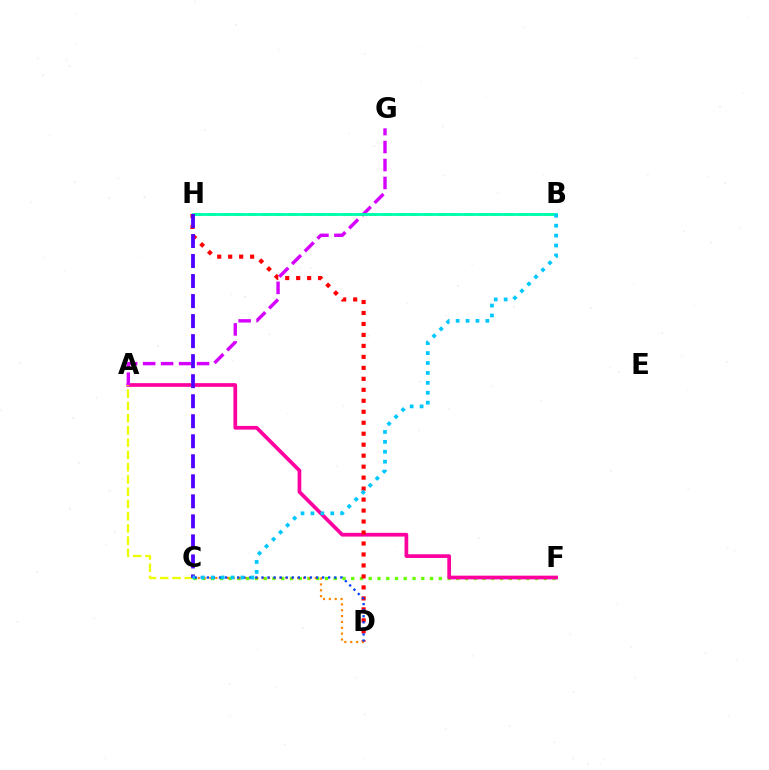{('C', 'F'): [{'color': '#66ff00', 'line_style': 'dotted', 'thickness': 2.38}], ('A', 'F'): [{'color': '#ff00a0', 'line_style': 'solid', 'thickness': 2.67}], ('B', 'H'): [{'color': '#00ff27', 'line_style': 'dashed', 'thickness': 1.84}, {'color': '#00ffaf', 'line_style': 'solid', 'thickness': 2.05}], ('A', 'G'): [{'color': '#d600ff', 'line_style': 'dashed', 'thickness': 2.44}], ('D', 'H'): [{'color': '#ff0000', 'line_style': 'dotted', 'thickness': 2.98}], ('C', 'D'): [{'color': '#ff8800', 'line_style': 'dotted', 'thickness': 1.59}, {'color': '#003fff', 'line_style': 'dotted', 'thickness': 1.65}], ('A', 'C'): [{'color': '#eeff00', 'line_style': 'dashed', 'thickness': 1.66}], ('C', 'H'): [{'color': '#4f00ff', 'line_style': 'dashed', 'thickness': 2.72}], ('B', 'C'): [{'color': '#00c7ff', 'line_style': 'dotted', 'thickness': 2.69}]}